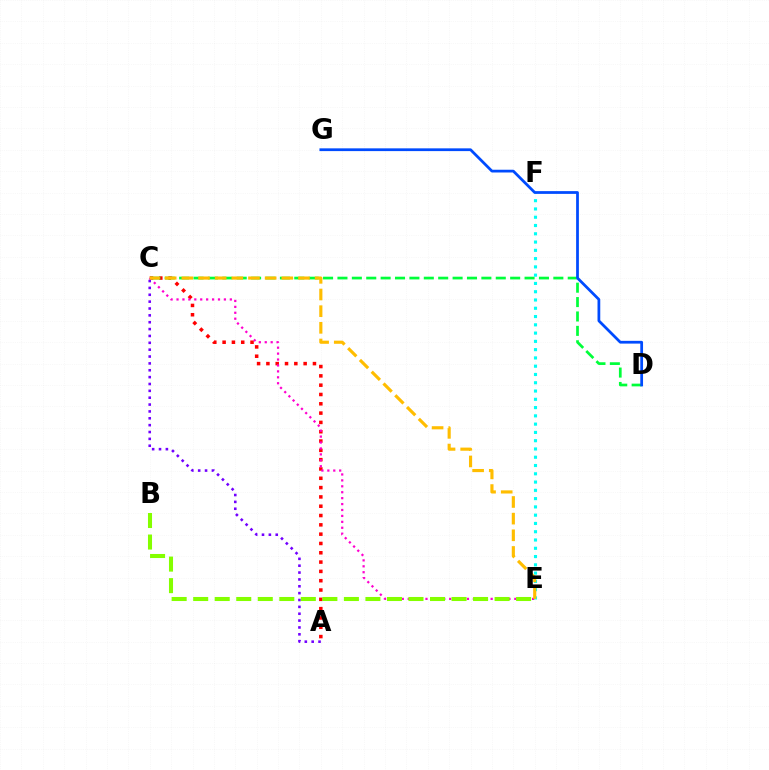{('A', 'C'): [{'color': '#ff0000', 'line_style': 'dotted', 'thickness': 2.53}, {'color': '#7200ff', 'line_style': 'dotted', 'thickness': 1.86}], ('C', 'D'): [{'color': '#00ff39', 'line_style': 'dashed', 'thickness': 1.96}], ('C', 'E'): [{'color': '#ff00cf', 'line_style': 'dotted', 'thickness': 1.61}, {'color': '#ffbd00', 'line_style': 'dashed', 'thickness': 2.26}], ('E', 'F'): [{'color': '#00fff6', 'line_style': 'dotted', 'thickness': 2.25}], ('D', 'G'): [{'color': '#004bff', 'line_style': 'solid', 'thickness': 1.98}], ('B', 'E'): [{'color': '#84ff00', 'line_style': 'dashed', 'thickness': 2.92}]}